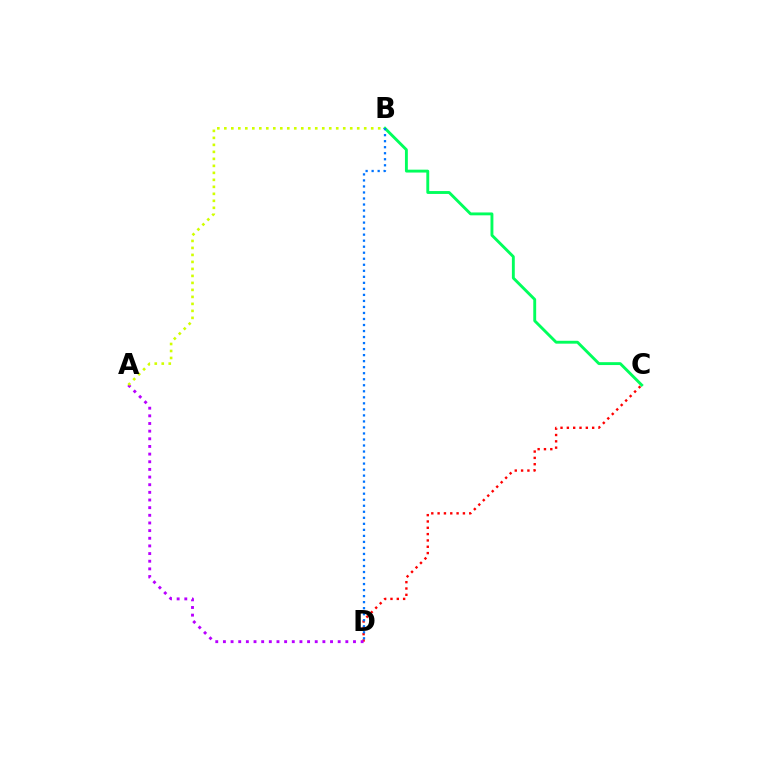{('C', 'D'): [{'color': '#ff0000', 'line_style': 'dotted', 'thickness': 1.72}], ('A', 'D'): [{'color': '#b900ff', 'line_style': 'dotted', 'thickness': 2.08}], ('B', 'C'): [{'color': '#00ff5c', 'line_style': 'solid', 'thickness': 2.07}], ('B', 'D'): [{'color': '#0074ff', 'line_style': 'dotted', 'thickness': 1.64}], ('A', 'B'): [{'color': '#d1ff00', 'line_style': 'dotted', 'thickness': 1.9}]}